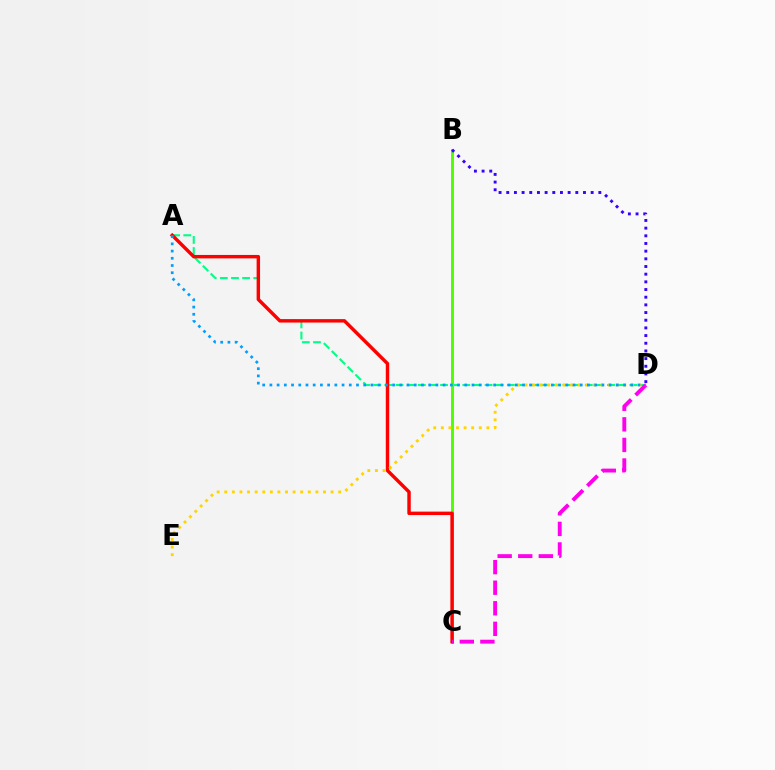{('A', 'D'): [{'color': '#00ff86', 'line_style': 'dashed', 'thickness': 1.51}, {'color': '#009eff', 'line_style': 'dotted', 'thickness': 1.96}], ('B', 'C'): [{'color': '#4fff00', 'line_style': 'solid', 'thickness': 2.11}], ('B', 'D'): [{'color': '#3700ff', 'line_style': 'dotted', 'thickness': 2.09}], ('A', 'C'): [{'color': '#ff0000', 'line_style': 'solid', 'thickness': 2.47}], ('C', 'D'): [{'color': '#ff00ed', 'line_style': 'dashed', 'thickness': 2.79}], ('D', 'E'): [{'color': '#ffd500', 'line_style': 'dotted', 'thickness': 2.06}]}